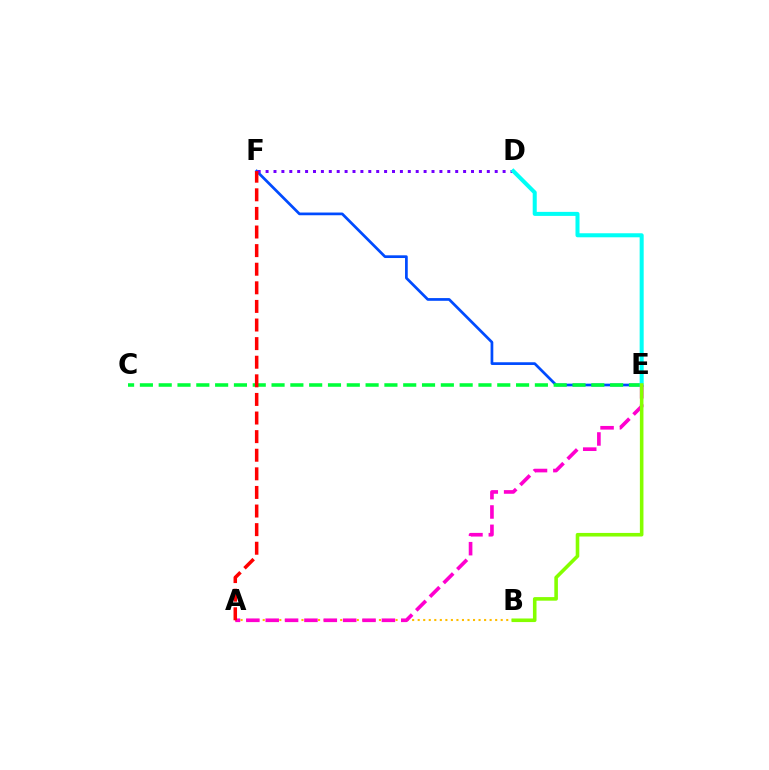{('A', 'B'): [{'color': '#ffbd00', 'line_style': 'dotted', 'thickness': 1.5}], ('E', 'F'): [{'color': '#004bff', 'line_style': 'solid', 'thickness': 1.96}], ('C', 'E'): [{'color': '#00ff39', 'line_style': 'dashed', 'thickness': 2.56}], ('D', 'F'): [{'color': '#7200ff', 'line_style': 'dotted', 'thickness': 2.15}], ('D', 'E'): [{'color': '#00fff6', 'line_style': 'solid', 'thickness': 2.91}], ('A', 'E'): [{'color': '#ff00cf', 'line_style': 'dashed', 'thickness': 2.63}], ('A', 'F'): [{'color': '#ff0000', 'line_style': 'dashed', 'thickness': 2.53}], ('B', 'E'): [{'color': '#84ff00', 'line_style': 'solid', 'thickness': 2.58}]}